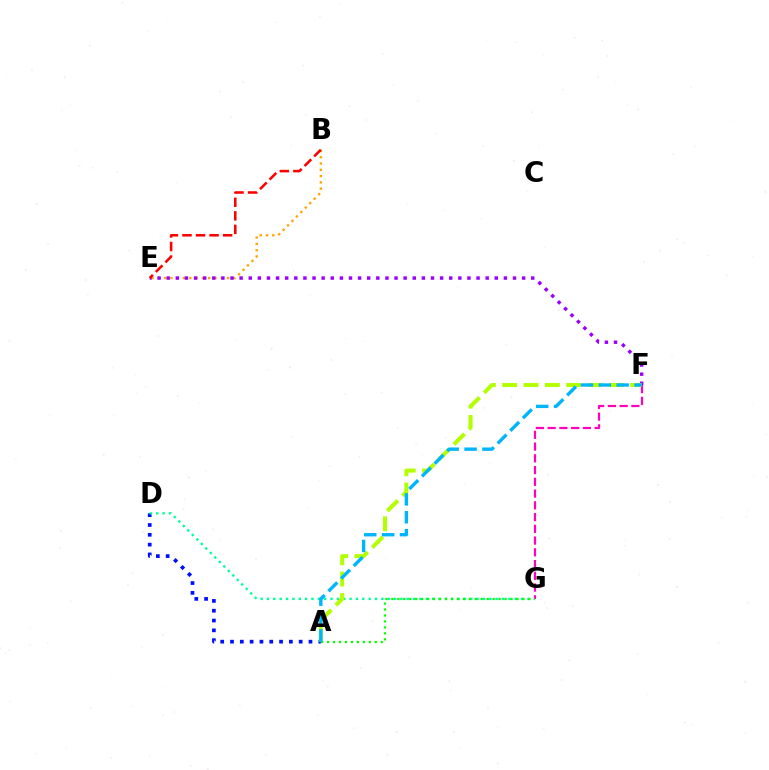{('A', 'D'): [{'color': '#0010ff', 'line_style': 'dotted', 'thickness': 2.67}], ('D', 'G'): [{'color': '#00ff9d', 'line_style': 'dotted', 'thickness': 1.73}], ('B', 'E'): [{'color': '#ffa500', 'line_style': 'dotted', 'thickness': 1.71}, {'color': '#ff0000', 'line_style': 'dashed', 'thickness': 1.84}], ('F', 'G'): [{'color': '#ff00bd', 'line_style': 'dashed', 'thickness': 1.6}], ('E', 'F'): [{'color': '#9b00ff', 'line_style': 'dotted', 'thickness': 2.48}], ('A', 'F'): [{'color': '#b3ff00', 'line_style': 'dashed', 'thickness': 2.9}, {'color': '#00b5ff', 'line_style': 'dashed', 'thickness': 2.43}], ('A', 'G'): [{'color': '#08ff00', 'line_style': 'dotted', 'thickness': 1.62}]}